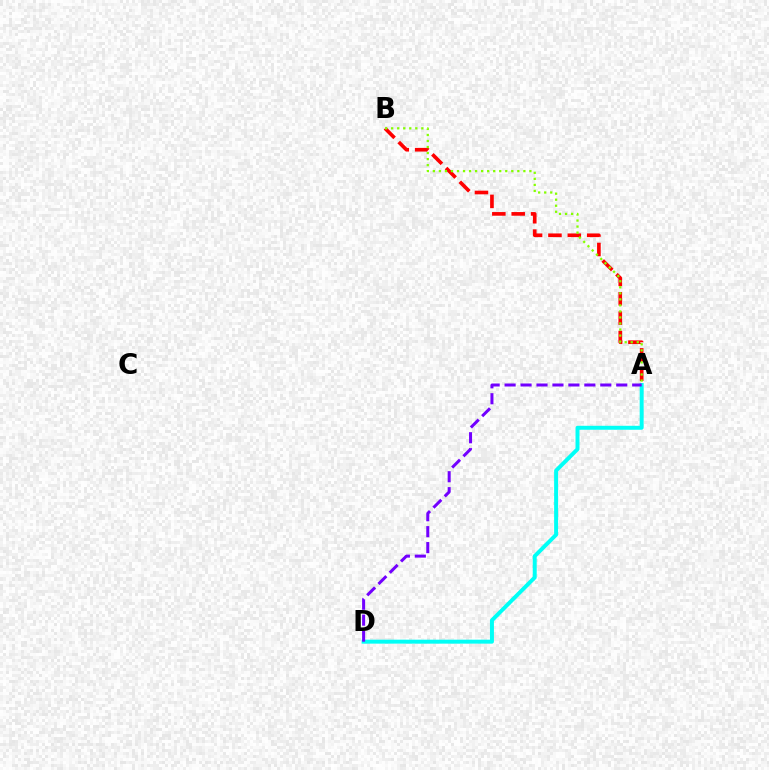{('A', 'D'): [{'color': '#00fff6', 'line_style': 'solid', 'thickness': 2.85}, {'color': '#7200ff', 'line_style': 'dashed', 'thickness': 2.17}], ('A', 'B'): [{'color': '#ff0000', 'line_style': 'dashed', 'thickness': 2.63}, {'color': '#84ff00', 'line_style': 'dotted', 'thickness': 1.64}]}